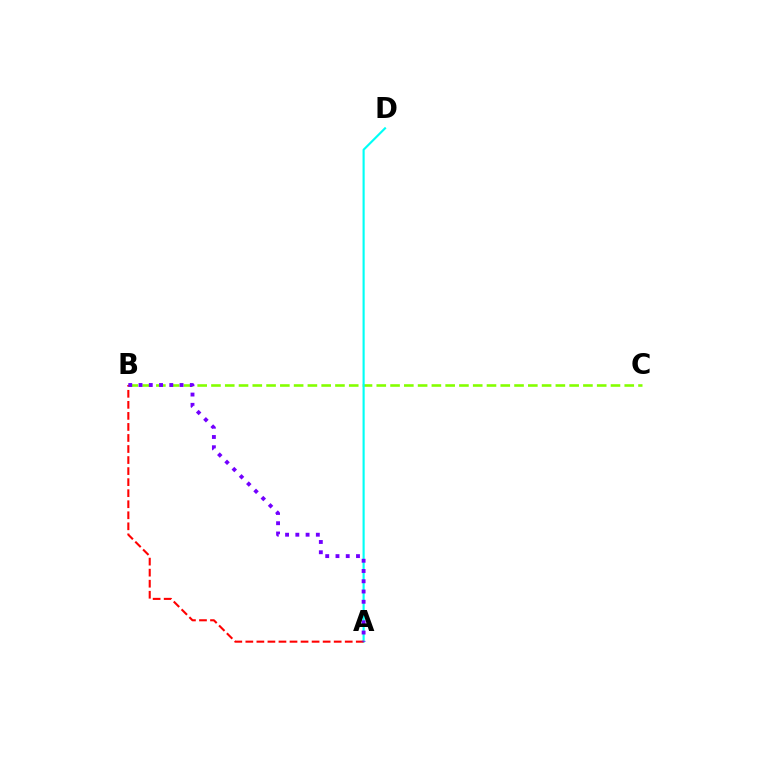{('B', 'C'): [{'color': '#84ff00', 'line_style': 'dashed', 'thickness': 1.87}], ('A', 'D'): [{'color': '#00fff6', 'line_style': 'solid', 'thickness': 1.54}], ('A', 'B'): [{'color': '#ff0000', 'line_style': 'dashed', 'thickness': 1.5}, {'color': '#7200ff', 'line_style': 'dotted', 'thickness': 2.79}]}